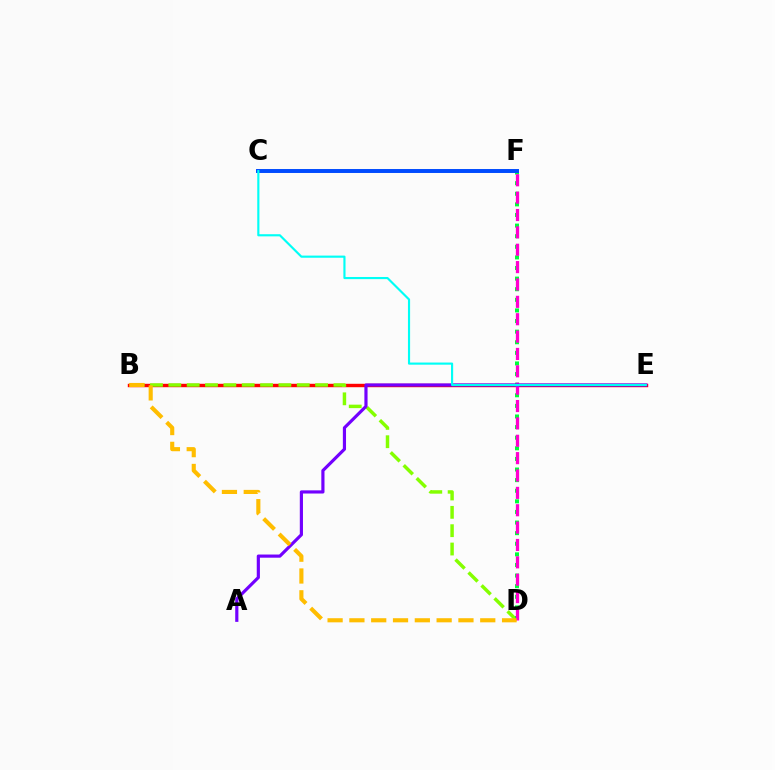{('B', 'E'): [{'color': '#ff0000', 'line_style': 'solid', 'thickness': 2.46}], ('B', 'D'): [{'color': '#84ff00', 'line_style': 'dashed', 'thickness': 2.49}, {'color': '#ffbd00', 'line_style': 'dashed', 'thickness': 2.96}], ('D', 'F'): [{'color': '#00ff39', 'line_style': 'dotted', 'thickness': 2.88}, {'color': '#ff00cf', 'line_style': 'dashed', 'thickness': 2.36}], ('A', 'E'): [{'color': '#7200ff', 'line_style': 'solid', 'thickness': 2.28}], ('C', 'F'): [{'color': '#004bff', 'line_style': 'solid', 'thickness': 2.84}], ('C', 'E'): [{'color': '#00fff6', 'line_style': 'solid', 'thickness': 1.55}]}